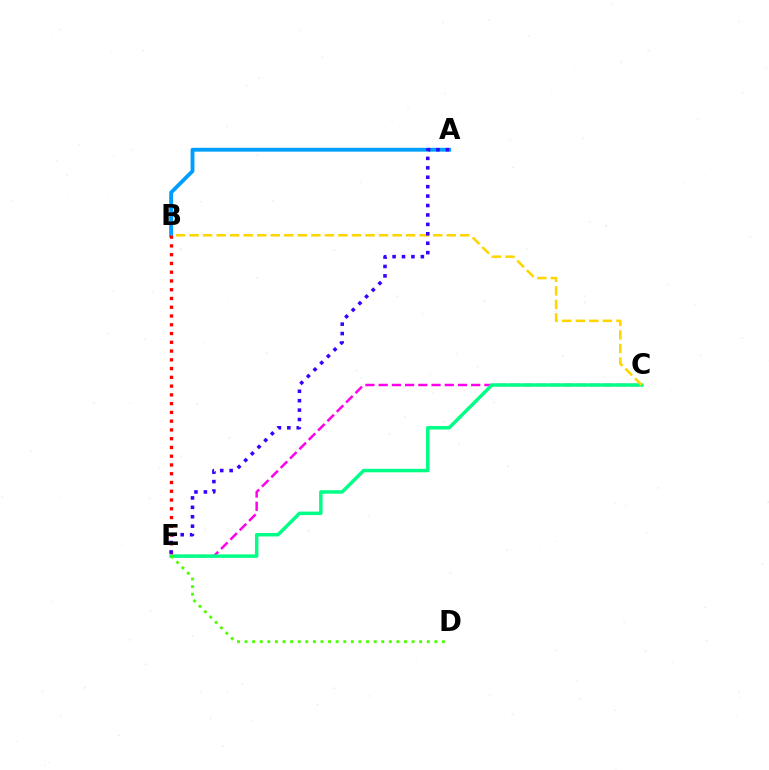{('C', 'E'): [{'color': '#ff00ed', 'line_style': 'dashed', 'thickness': 1.8}, {'color': '#00ff86', 'line_style': 'solid', 'thickness': 2.51}], ('A', 'B'): [{'color': '#009eff', 'line_style': 'solid', 'thickness': 2.76}], ('D', 'E'): [{'color': '#4fff00', 'line_style': 'dotted', 'thickness': 2.06}], ('B', 'C'): [{'color': '#ffd500', 'line_style': 'dashed', 'thickness': 1.84}], ('B', 'E'): [{'color': '#ff0000', 'line_style': 'dotted', 'thickness': 2.38}], ('A', 'E'): [{'color': '#3700ff', 'line_style': 'dotted', 'thickness': 2.56}]}